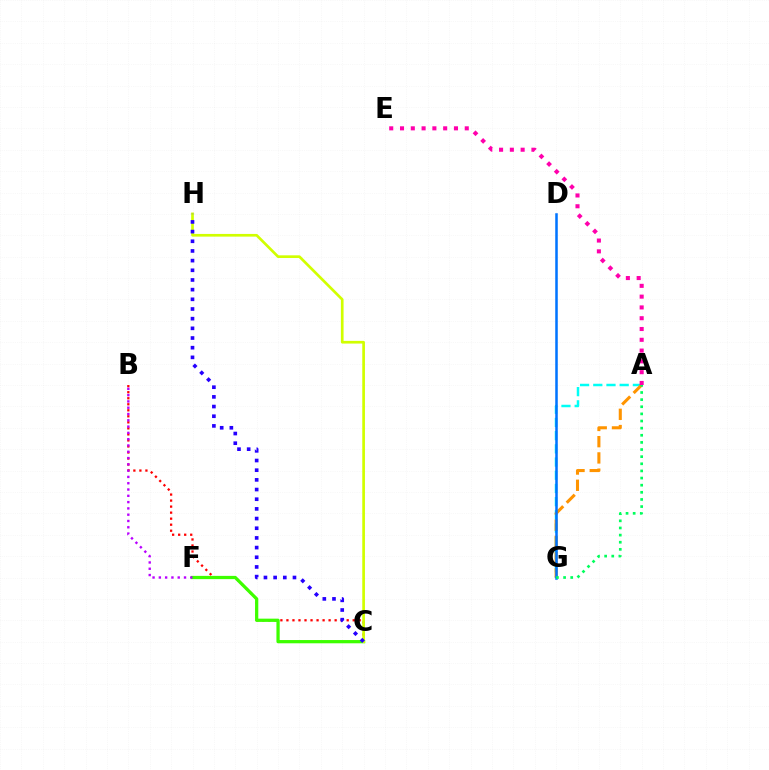{('B', 'C'): [{'color': '#ff0000', 'line_style': 'dotted', 'thickness': 1.64}], ('A', 'G'): [{'color': '#00fff6', 'line_style': 'dashed', 'thickness': 1.79}, {'color': '#ff9400', 'line_style': 'dashed', 'thickness': 2.21}, {'color': '#00ff5c', 'line_style': 'dotted', 'thickness': 1.94}], ('C', 'F'): [{'color': '#3dff00', 'line_style': 'solid', 'thickness': 2.34}], ('C', 'H'): [{'color': '#d1ff00', 'line_style': 'solid', 'thickness': 1.93}, {'color': '#2500ff', 'line_style': 'dotted', 'thickness': 2.63}], ('A', 'E'): [{'color': '#ff00ac', 'line_style': 'dotted', 'thickness': 2.93}], ('D', 'G'): [{'color': '#0074ff', 'line_style': 'solid', 'thickness': 1.82}], ('B', 'F'): [{'color': '#b900ff', 'line_style': 'dotted', 'thickness': 1.71}]}